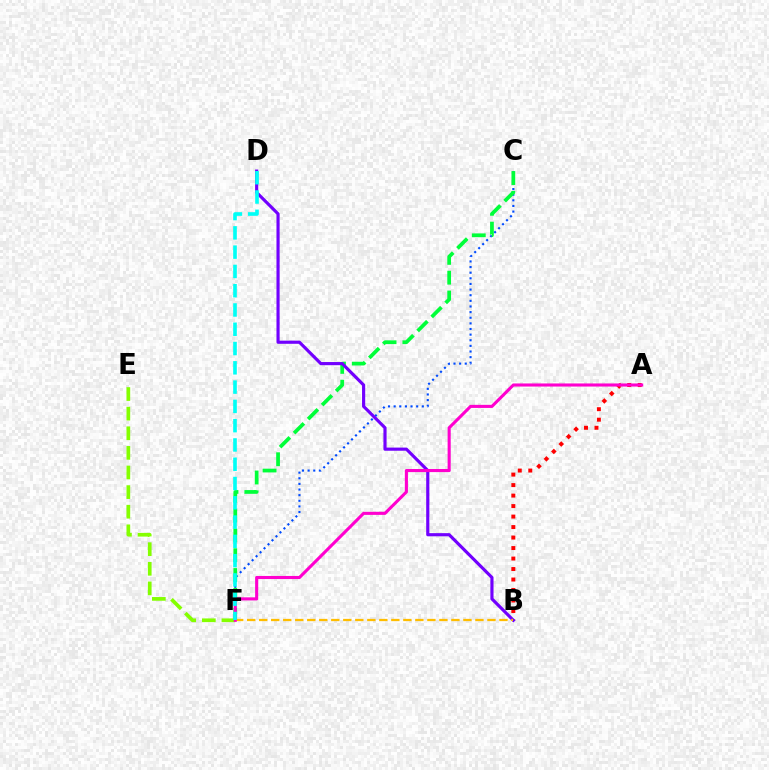{('C', 'F'): [{'color': '#004bff', 'line_style': 'dotted', 'thickness': 1.53}, {'color': '#00ff39', 'line_style': 'dashed', 'thickness': 2.69}], ('A', 'B'): [{'color': '#ff0000', 'line_style': 'dotted', 'thickness': 2.85}], ('E', 'F'): [{'color': '#84ff00', 'line_style': 'dashed', 'thickness': 2.66}], ('B', 'D'): [{'color': '#7200ff', 'line_style': 'solid', 'thickness': 2.27}], ('B', 'F'): [{'color': '#ffbd00', 'line_style': 'dashed', 'thickness': 1.63}], ('A', 'F'): [{'color': '#ff00cf', 'line_style': 'solid', 'thickness': 2.22}], ('D', 'F'): [{'color': '#00fff6', 'line_style': 'dashed', 'thickness': 2.62}]}